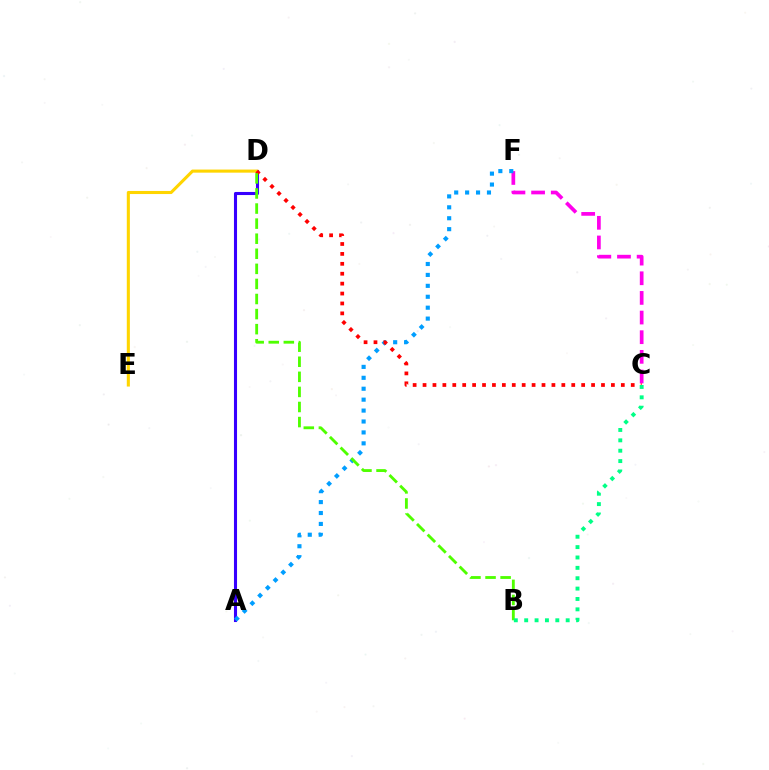{('C', 'F'): [{'color': '#ff00ed', 'line_style': 'dashed', 'thickness': 2.67}], ('A', 'D'): [{'color': '#3700ff', 'line_style': 'solid', 'thickness': 2.22}], ('A', 'F'): [{'color': '#009eff', 'line_style': 'dotted', 'thickness': 2.97}], ('D', 'E'): [{'color': '#ffd500', 'line_style': 'solid', 'thickness': 2.22}], ('C', 'D'): [{'color': '#ff0000', 'line_style': 'dotted', 'thickness': 2.69}], ('B', 'D'): [{'color': '#4fff00', 'line_style': 'dashed', 'thickness': 2.05}], ('B', 'C'): [{'color': '#00ff86', 'line_style': 'dotted', 'thickness': 2.82}]}